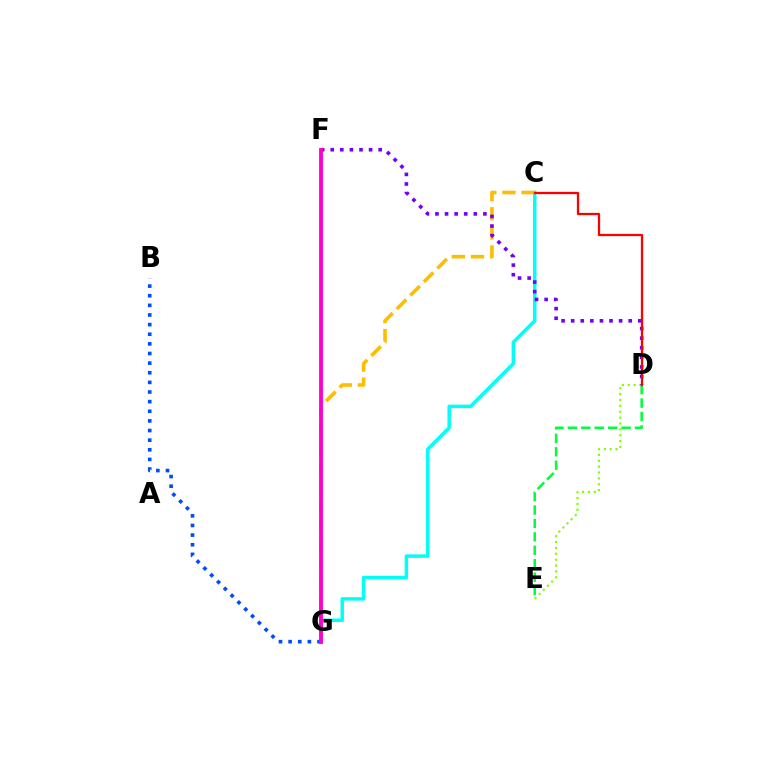{('B', 'G'): [{'color': '#004bff', 'line_style': 'dotted', 'thickness': 2.62}], ('C', 'G'): [{'color': '#00fff6', 'line_style': 'solid', 'thickness': 2.5}, {'color': '#ffbd00', 'line_style': 'dashed', 'thickness': 2.6}], ('D', 'E'): [{'color': '#84ff00', 'line_style': 'dotted', 'thickness': 1.59}, {'color': '#00ff39', 'line_style': 'dashed', 'thickness': 1.82}], ('D', 'F'): [{'color': '#7200ff', 'line_style': 'dotted', 'thickness': 2.61}], ('F', 'G'): [{'color': '#ff00cf', 'line_style': 'solid', 'thickness': 2.78}], ('C', 'D'): [{'color': '#ff0000', 'line_style': 'solid', 'thickness': 1.64}]}